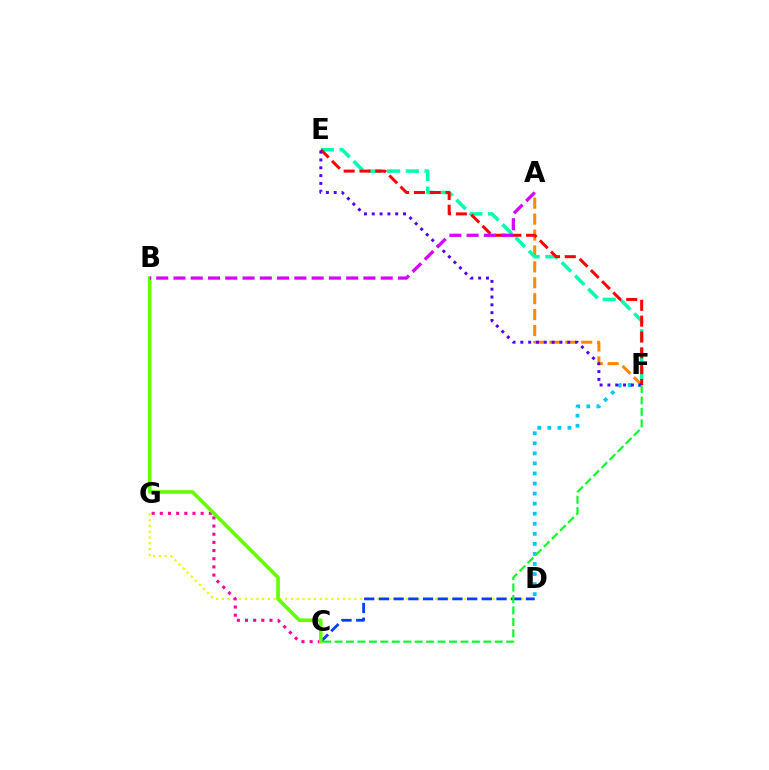{('A', 'F'): [{'color': '#ff8800', 'line_style': 'dashed', 'thickness': 2.16}], ('D', 'G'): [{'color': '#eeff00', 'line_style': 'dotted', 'thickness': 1.57}], ('C', 'G'): [{'color': '#ff00a0', 'line_style': 'dotted', 'thickness': 2.22}], ('D', 'F'): [{'color': '#00c7ff', 'line_style': 'dotted', 'thickness': 2.73}], ('E', 'F'): [{'color': '#00ffaf', 'line_style': 'dashed', 'thickness': 2.55}, {'color': '#ff0000', 'line_style': 'dashed', 'thickness': 2.15}, {'color': '#4f00ff', 'line_style': 'dotted', 'thickness': 2.12}], ('C', 'D'): [{'color': '#003fff', 'line_style': 'dashed', 'thickness': 2.0}], ('B', 'C'): [{'color': '#66ff00', 'line_style': 'solid', 'thickness': 2.59}], ('C', 'F'): [{'color': '#00ff27', 'line_style': 'dashed', 'thickness': 1.55}], ('A', 'B'): [{'color': '#d600ff', 'line_style': 'dashed', 'thickness': 2.35}]}